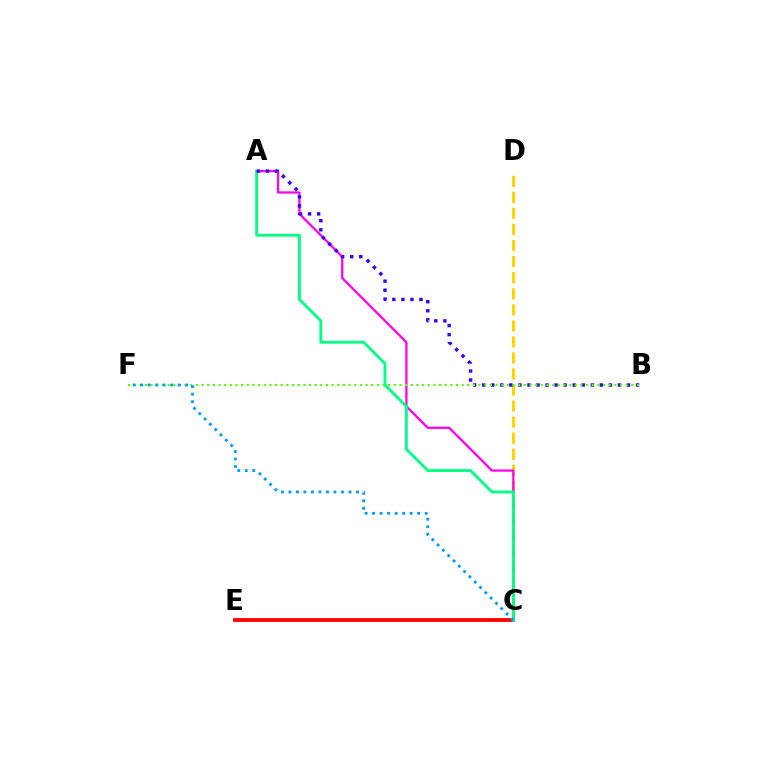{('C', 'E'): [{'color': '#ff0000', 'line_style': 'solid', 'thickness': 2.73}], ('C', 'D'): [{'color': '#ffd500', 'line_style': 'dashed', 'thickness': 2.18}], ('A', 'C'): [{'color': '#ff00ed', 'line_style': 'solid', 'thickness': 1.63}, {'color': '#00ff86', 'line_style': 'solid', 'thickness': 2.05}], ('A', 'B'): [{'color': '#3700ff', 'line_style': 'dotted', 'thickness': 2.46}], ('B', 'F'): [{'color': '#4fff00', 'line_style': 'dotted', 'thickness': 1.54}], ('C', 'F'): [{'color': '#009eff', 'line_style': 'dotted', 'thickness': 2.04}]}